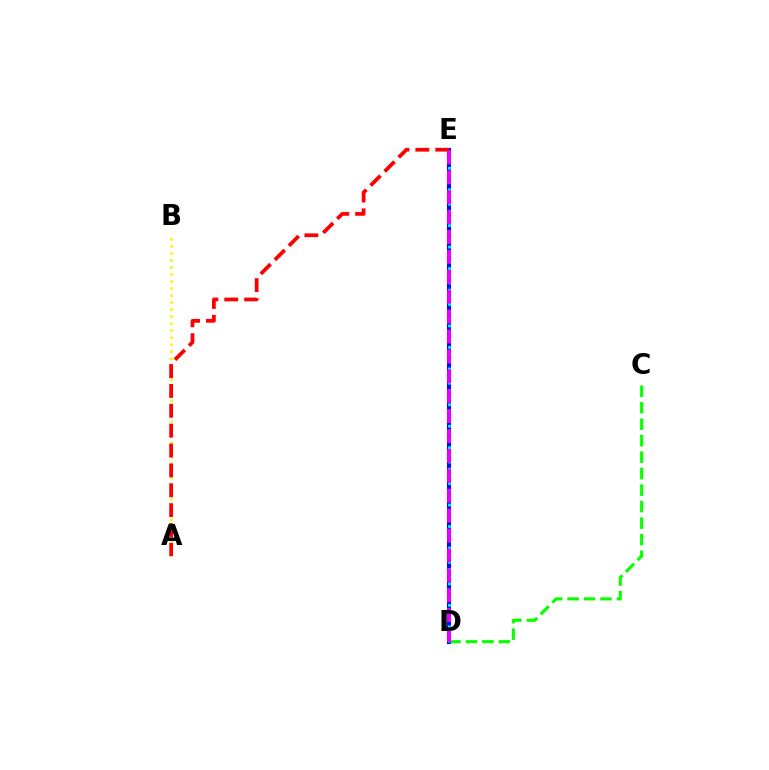{('C', 'D'): [{'color': '#08ff00', 'line_style': 'dashed', 'thickness': 2.24}], ('D', 'E'): [{'color': '#0010ff', 'line_style': 'solid', 'thickness': 2.95}, {'color': '#00fff6', 'line_style': 'dotted', 'thickness': 1.95}, {'color': '#ee00ff', 'line_style': 'dashed', 'thickness': 2.7}], ('A', 'B'): [{'color': '#fcf500', 'line_style': 'dotted', 'thickness': 1.91}], ('A', 'E'): [{'color': '#ff0000', 'line_style': 'dashed', 'thickness': 2.7}]}